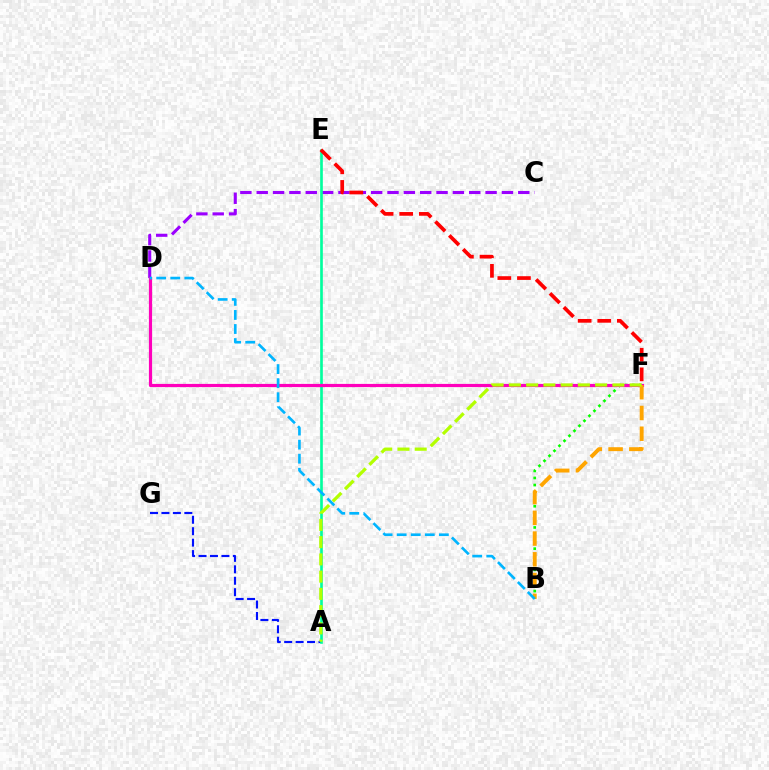{('C', 'D'): [{'color': '#9b00ff', 'line_style': 'dashed', 'thickness': 2.22}], ('A', 'G'): [{'color': '#0010ff', 'line_style': 'dashed', 'thickness': 1.55}], ('B', 'F'): [{'color': '#08ff00', 'line_style': 'dotted', 'thickness': 1.92}, {'color': '#ffa500', 'line_style': 'dashed', 'thickness': 2.82}], ('A', 'E'): [{'color': '#00ff9d', 'line_style': 'solid', 'thickness': 1.91}], ('D', 'F'): [{'color': '#ff00bd', 'line_style': 'solid', 'thickness': 2.3}], ('A', 'F'): [{'color': '#b3ff00', 'line_style': 'dashed', 'thickness': 2.34}], ('E', 'F'): [{'color': '#ff0000', 'line_style': 'dashed', 'thickness': 2.66}], ('B', 'D'): [{'color': '#00b5ff', 'line_style': 'dashed', 'thickness': 1.91}]}